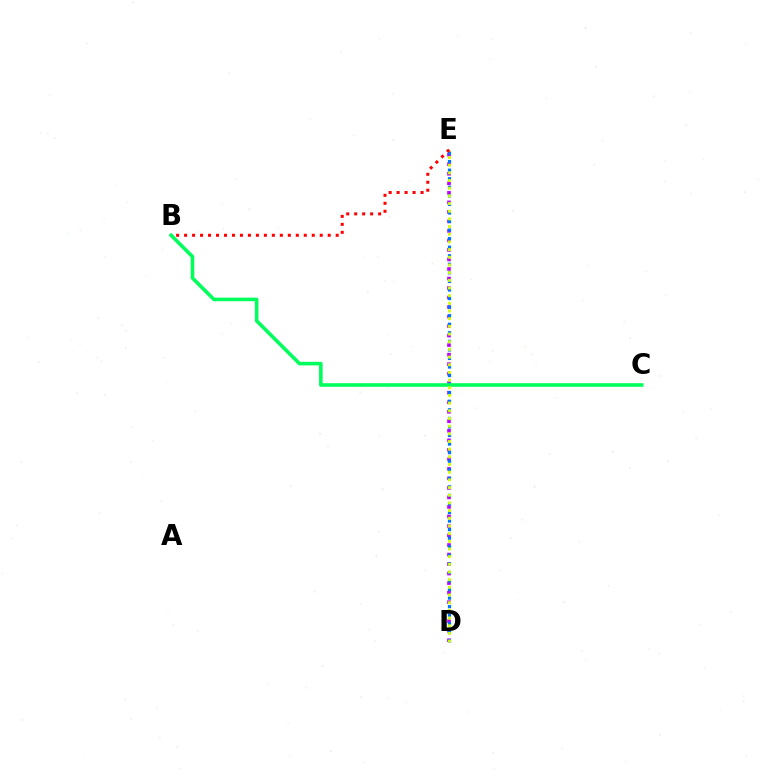{('D', 'E'): [{'color': '#b900ff', 'line_style': 'dotted', 'thickness': 2.59}, {'color': '#0074ff', 'line_style': 'dotted', 'thickness': 2.33}, {'color': '#d1ff00', 'line_style': 'dotted', 'thickness': 2.09}], ('B', 'C'): [{'color': '#00ff5c', 'line_style': 'solid', 'thickness': 2.59}], ('B', 'E'): [{'color': '#ff0000', 'line_style': 'dotted', 'thickness': 2.17}]}